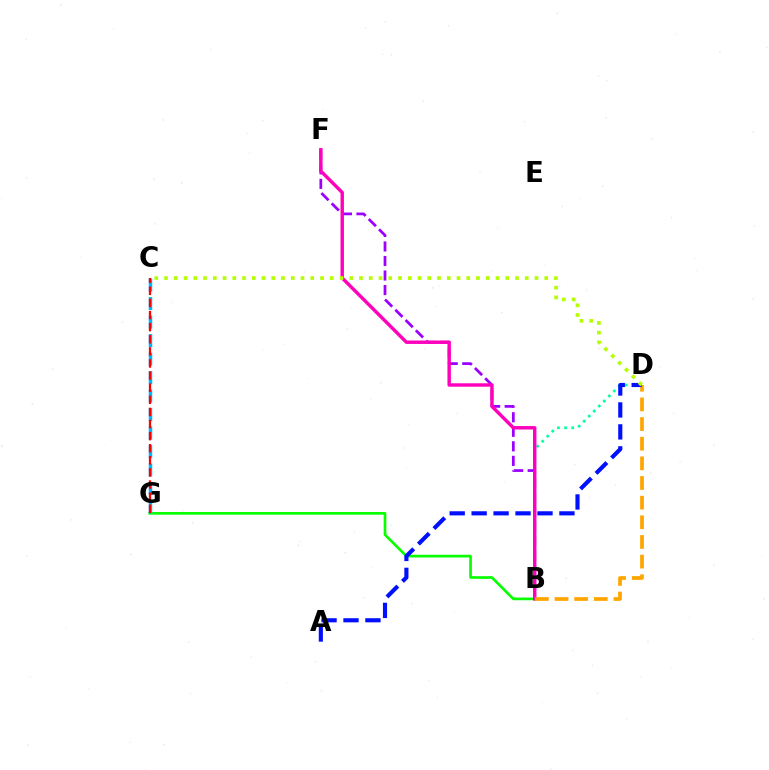{('B', 'F'): [{'color': '#9b00ff', 'line_style': 'dashed', 'thickness': 1.97}, {'color': '#ff00bd', 'line_style': 'solid', 'thickness': 2.46}], ('B', 'D'): [{'color': '#00ff9d', 'line_style': 'dotted', 'thickness': 1.93}, {'color': '#ffa500', 'line_style': 'dashed', 'thickness': 2.67}], ('B', 'G'): [{'color': '#08ff00', 'line_style': 'solid', 'thickness': 1.93}], ('C', 'G'): [{'color': '#00b5ff', 'line_style': 'dashed', 'thickness': 2.51}, {'color': '#ff0000', 'line_style': 'dashed', 'thickness': 1.64}], ('A', 'D'): [{'color': '#0010ff', 'line_style': 'dashed', 'thickness': 2.98}], ('C', 'D'): [{'color': '#b3ff00', 'line_style': 'dotted', 'thickness': 2.65}]}